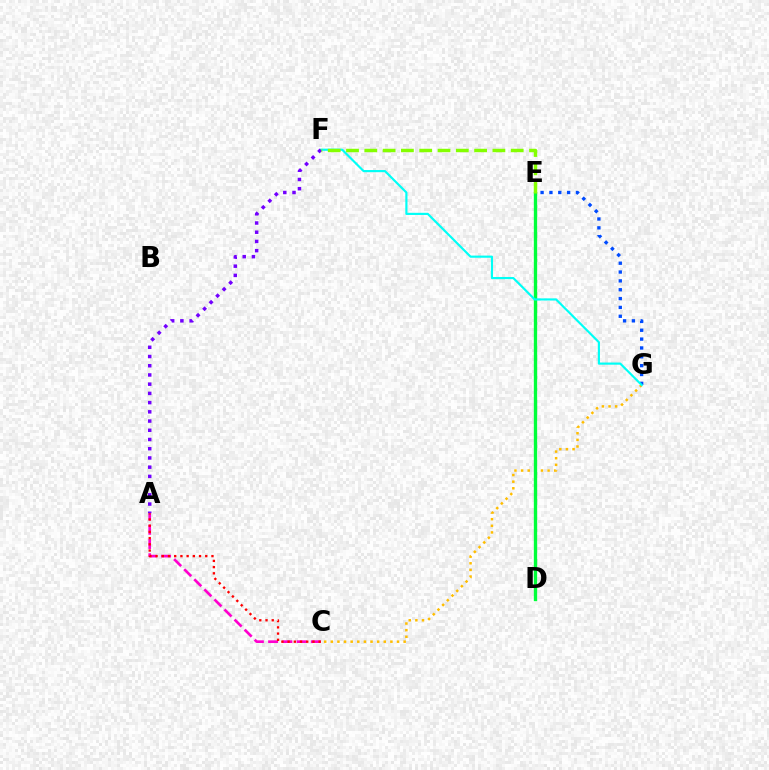{('C', 'G'): [{'color': '#ffbd00', 'line_style': 'dotted', 'thickness': 1.8}], ('E', 'G'): [{'color': '#004bff', 'line_style': 'dotted', 'thickness': 2.4}], ('D', 'E'): [{'color': '#00ff39', 'line_style': 'solid', 'thickness': 2.4}], ('A', 'C'): [{'color': '#ff00cf', 'line_style': 'dashed', 'thickness': 1.94}, {'color': '#ff0000', 'line_style': 'dotted', 'thickness': 1.69}], ('F', 'G'): [{'color': '#00fff6', 'line_style': 'solid', 'thickness': 1.56}], ('A', 'F'): [{'color': '#7200ff', 'line_style': 'dotted', 'thickness': 2.51}], ('E', 'F'): [{'color': '#84ff00', 'line_style': 'dashed', 'thickness': 2.49}]}